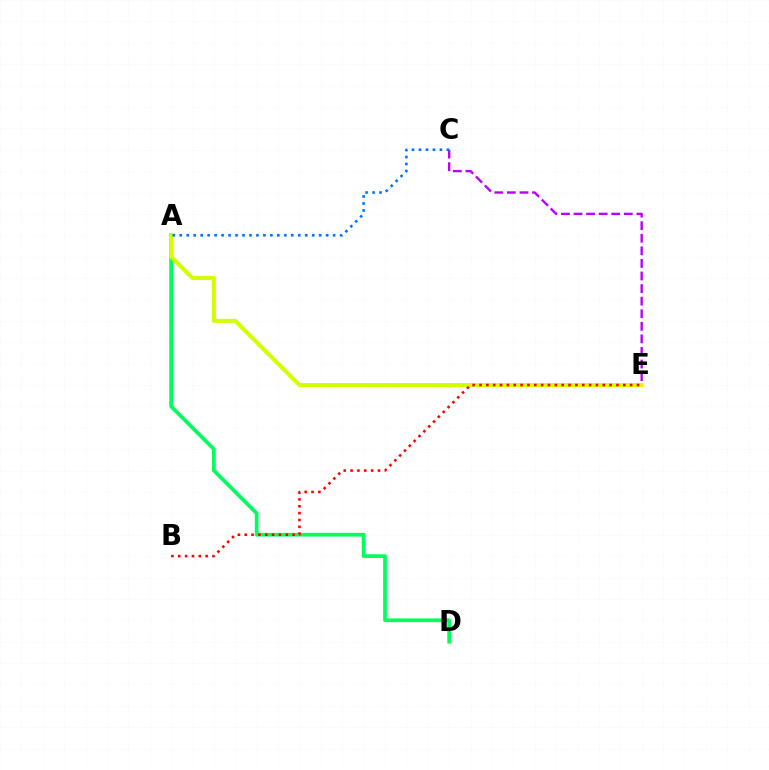{('A', 'D'): [{'color': '#00ff5c', 'line_style': 'solid', 'thickness': 2.68}], ('C', 'E'): [{'color': '#b900ff', 'line_style': 'dashed', 'thickness': 1.71}], ('A', 'E'): [{'color': '#d1ff00', 'line_style': 'solid', 'thickness': 2.88}], ('A', 'C'): [{'color': '#0074ff', 'line_style': 'dotted', 'thickness': 1.89}], ('B', 'E'): [{'color': '#ff0000', 'line_style': 'dotted', 'thickness': 1.86}]}